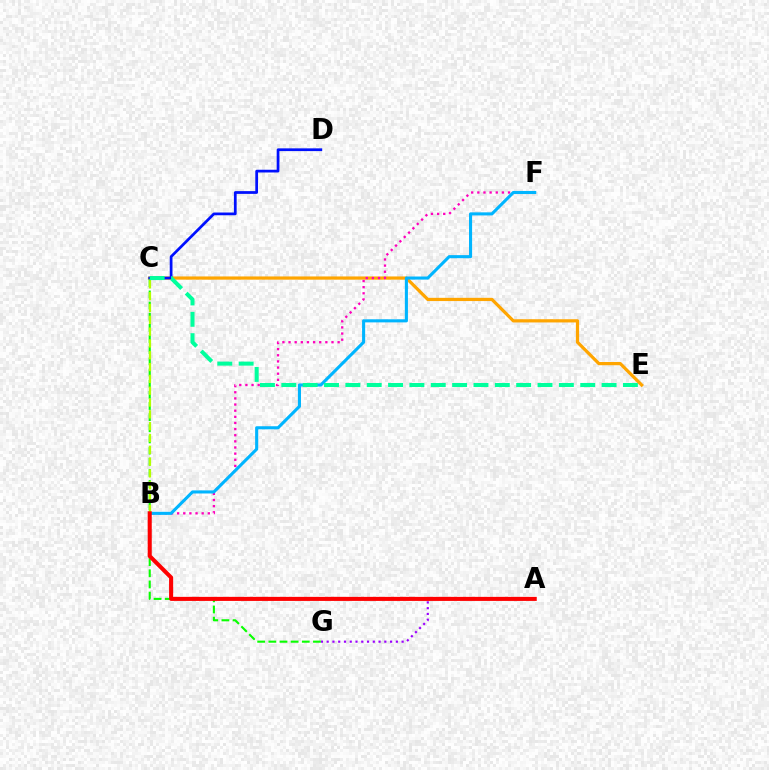{('A', 'G'): [{'color': '#9b00ff', 'line_style': 'dotted', 'thickness': 1.57}], ('C', 'E'): [{'color': '#ffa500', 'line_style': 'solid', 'thickness': 2.32}, {'color': '#00ff9d', 'line_style': 'dashed', 'thickness': 2.9}], ('C', 'D'): [{'color': '#0010ff', 'line_style': 'solid', 'thickness': 1.97}], ('C', 'G'): [{'color': '#08ff00', 'line_style': 'dashed', 'thickness': 1.52}], ('B', 'F'): [{'color': '#ff00bd', 'line_style': 'dotted', 'thickness': 1.67}, {'color': '#00b5ff', 'line_style': 'solid', 'thickness': 2.22}], ('B', 'C'): [{'color': '#b3ff00', 'line_style': 'dashed', 'thickness': 1.61}], ('A', 'B'): [{'color': '#ff0000', 'line_style': 'solid', 'thickness': 2.92}]}